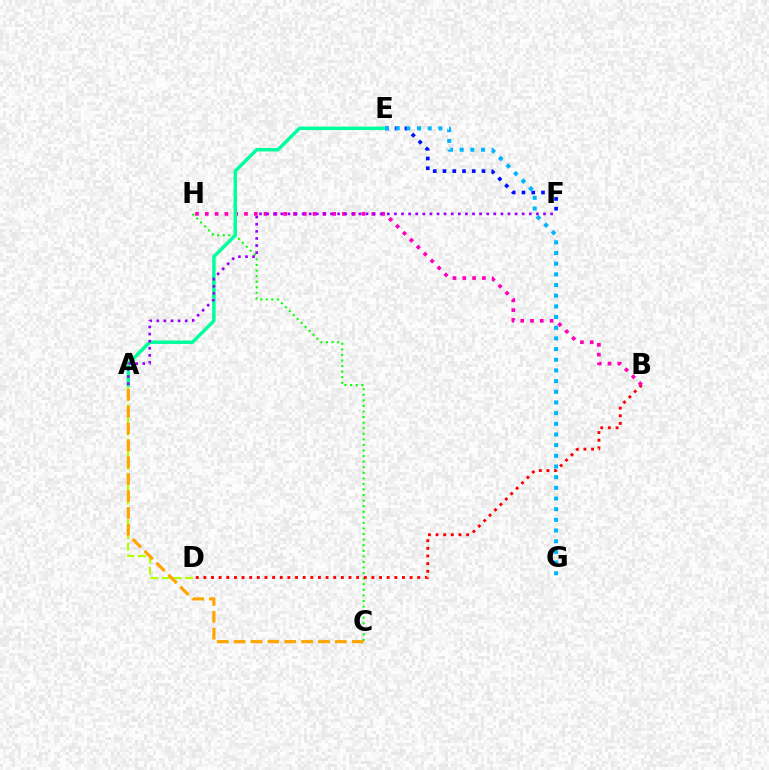{('A', 'D'): [{'color': '#b3ff00', 'line_style': 'dashed', 'thickness': 1.57}], ('C', 'H'): [{'color': '#08ff00', 'line_style': 'dotted', 'thickness': 1.51}], ('B', 'D'): [{'color': '#ff0000', 'line_style': 'dotted', 'thickness': 2.08}], ('B', 'H'): [{'color': '#ff00bd', 'line_style': 'dotted', 'thickness': 2.66}], ('A', 'C'): [{'color': '#ffa500', 'line_style': 'dashed', 'thickness': 2.29}], ('E', 'F'): [{'color': '#0010ff', 'line_style': 'dotted', 'thickness': 2.65}], ('A', 'E'): [{'color': '#00ff9d', 'line_style': 'solid', 'thickness': 2.51}], ('E', 'G'): [{'color': '#00b5ff', 'line_style': 'dotted', 'thickness': 2.9}], ('A', 'F'): [{'color': '#9b00ff', 'line_style': 'dotted', 'thickness': 1.93}]}